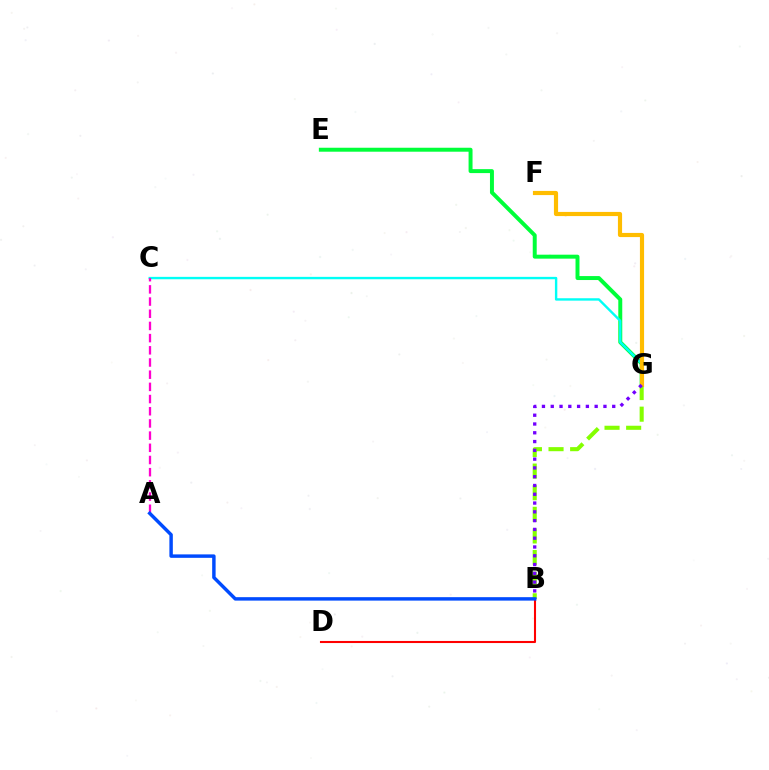{('E', 'G'): [{'color': '#00ff39', 'line_style': 'solid', 'thickness': 2.85}], ('C', 'G'): [{'color': '#00fff6', 'line_style': 'solid', 'thickness': 1.72}], ('A', 'C'): [{'color': '#ff00cf', 'line_style': 'dashed', 'thickness': 1.66}], ('B', 'G'): [{'color': '#84ff00', 'line_style': 'dashed', 'thickness': 2.94}, {'color': '#7200ff', 'line_style': 'dotted', 'thickness': 2.39}], ('B', 'D'): [{'color': '#ff0000', 'line_style': 'solid', 'thickness': 1.5}], ('F', 'G'): [{'color': '#ffbd00', 'line_style': 'solid', 'thickness': 2.99}], ('A', 'B'): [{'color': '#004bff', 'line_style': 'solid', 'thickness': 2.48}]}